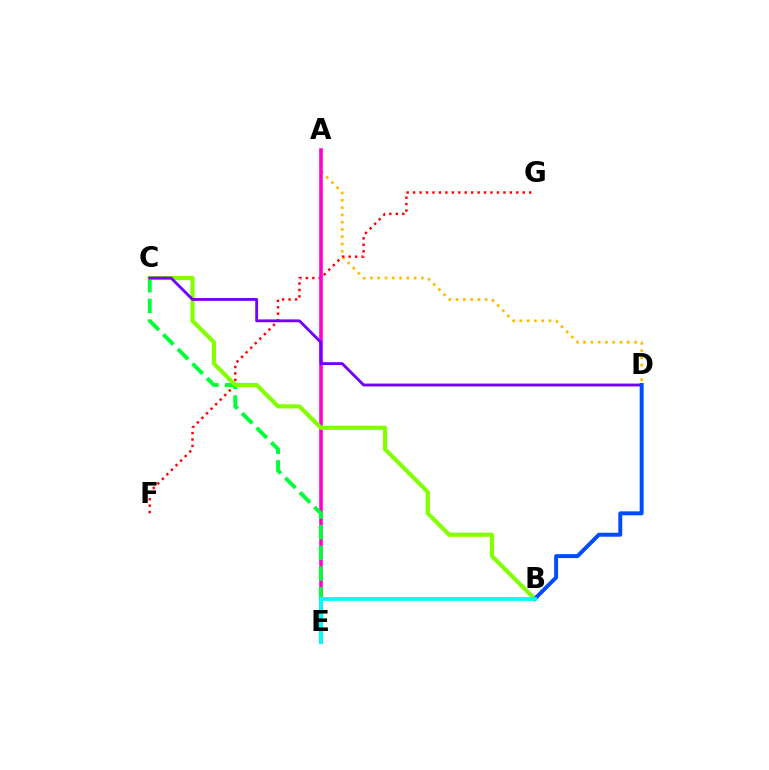{('A', 'D'): [{'color': '#ffbd00', 'line_style': 'dotted', 'thickness': 1.97}], ('F', 'G'): [{'color': '#ff0000', 'line_style': 'dotted', 'thickness': 1.75}], ('A', 'E'): [{'color': '#ff00cf', 'line_style': 'solid', 'thickness': 2.59}], ('C', 'E'): [{'color': '#00ff39', 'line_style': 'dashed', 'thickness': 2.81}], ('B', 'C'): [{'color': '#84ff00', 'line_style': 'solid', 'thickness': 3.0}], ('C', 'D'): [{'color': '#7200ff', 'line_style': 'solid', 'thickness': 2.06}], ('B', 'D'): [{'color': '#004bff', 'line_style': 'solid', 'thickness': 2.84}], ('B', 'E'): [{'color': '#00fff6', 'line_style': 'solid', 'thickness': 2.7}]}